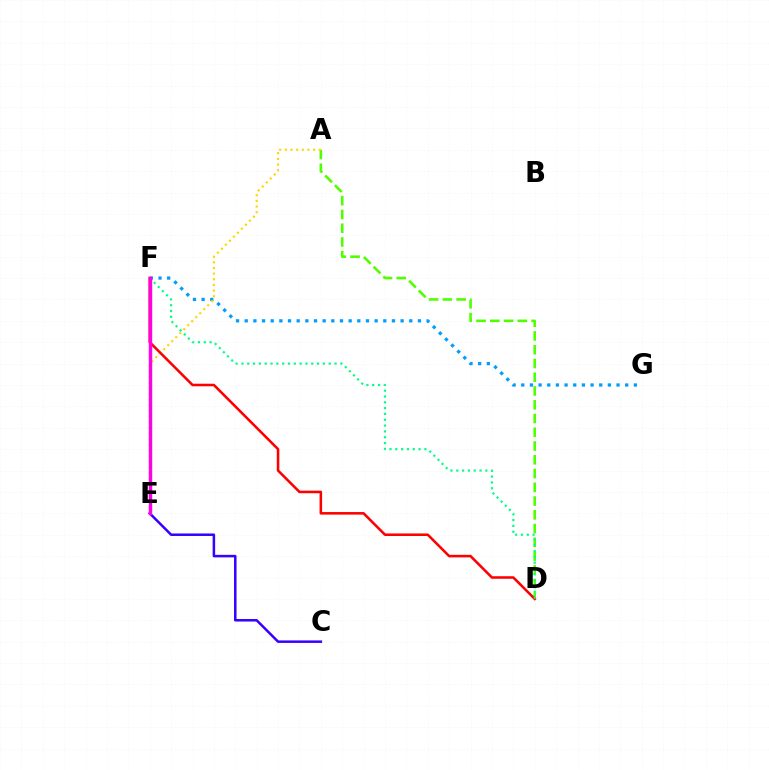{('F', 'G'): [{'color': '#009eff', 'line_style': 'dotted', 'thickness': 2.35}], ('A', 'D'): [{'color': '#4fff00', 'line_style': 'dashed', 'thickness': 1.87}], ('A', 'E'): [{'color': '#ffd500', 'line_style': 'dotted', 'thickness': 1.54}], ('D', 'F'): [{'color': '#ff0000', 'line_style': 'solid', 'thickness': 1.84}, {'color': '#00ff86', 'line_style': 'dotted', 'thickness': 1.58}], ('C', 'E'): [{'color': '#3700ff', 'line_style': 'solid', 'thickness': 1.81}], ('E', 'F'): [{'color': '#ff00ed', 'line_style': 'solid', 'thickness': 2.46}]}